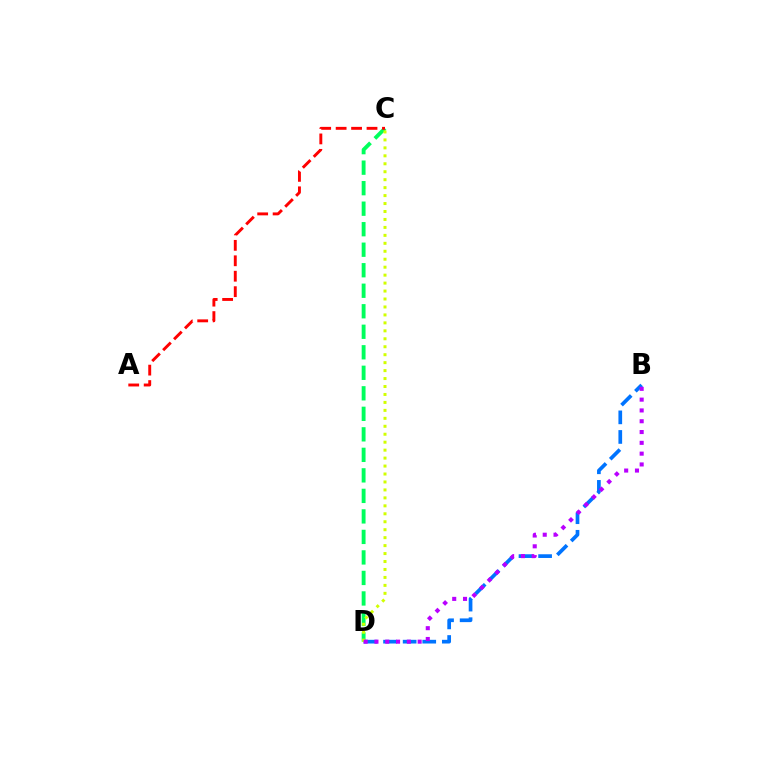{('B', 'D'): [{'color': '#0074ff', 'line_style': 'dashed', 'thickness': 2.66}, {'color': '#b900ff', 'line_style': 'dotted', 'thickness': 2.93}], ('C', 'D'): [{'color': '#00ff5c', 'line_style': 'dashed', 'thickness': 2.79}, {'color': '#d1ff00', 'line_style': 'dotted', 'thickness': 2.16}], ('A', 'C'): [{'color': '#ff0000', 'line_style': 'dashed', 'thickness': 2.1}]}